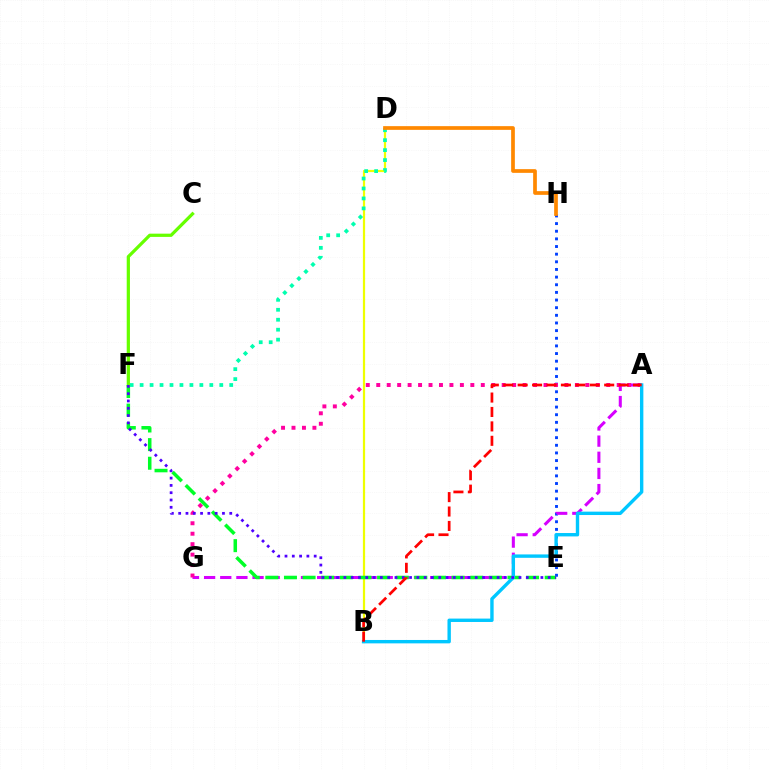{('B', 'D'): [{'color': '#eeff00', 'line_style': 'solid', 'thickness': 1.6}], ('E', 'H'): [{'color': '#003fff', 'line_style': 'dotted', 'thickness': 2.08}], ('A', 'G'): [{'color': '#d600ff', 'line_style': 'dashed', 'thickness': 2.19}, {'color': '#ff00a0', 'line_style': 'dotted', 'thickness': 2.84}], ('E', 'F'): [{'color': '#00ff27', 'line_style': 'dashed', 'thickness': 2.53}, {'color': '#4f00ff', 'line_style': 'dotted', 'thickness': 1.98}], ('D', 'F'): [{'color': '#00ffaf', 'line_style': 'dotted', 'thickness': 2.71}], ('C', 'F'): [{'color': '#66ff00', 'line_style': 'solid', 'thickness': 2.33}], ('A', 'B'): [{'color': '#00c7ff', 'line_style': 'solid', 'thickness': 2.44}, {'color': '#ff0000', 'line_style': 'dashed', 'thickness': 1.96}], ('D', 'H'): [{'color': '#ff8800', 'line_style': 'solid', 'thickness': 2.67}]}